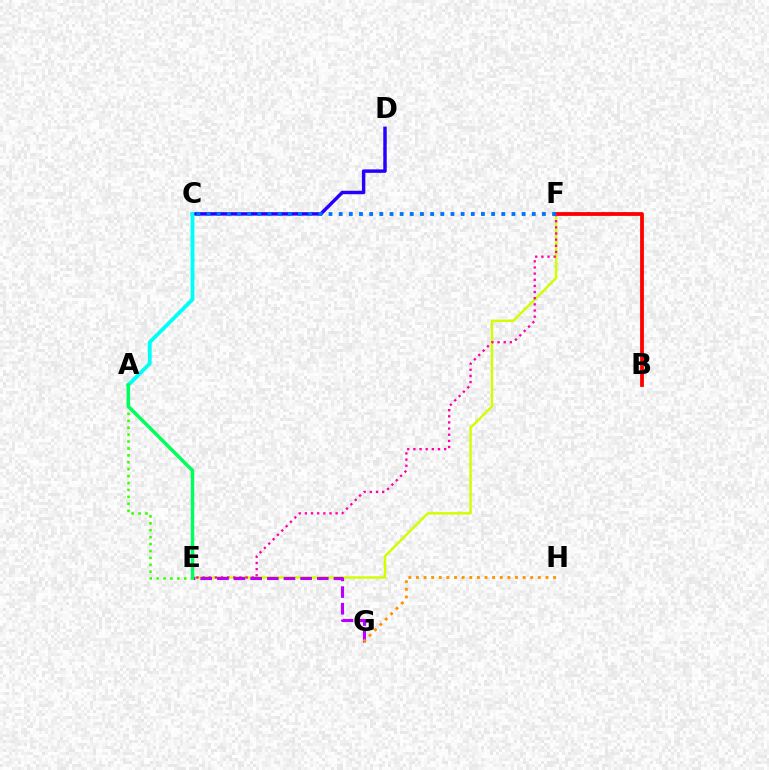{('C', 'D'): [{'color': '#2500ff', 'line_style': 'solid', 'thickness': 2.48}], ('E', 'F'): [{'color': '#d1ff00', 'line_style': 'solid', 'thickness': 1.76}, {'color': '#ff00ac', 'line_style': 'dotted', 'thickness': 1.67}], ('B', 'F'): [{'color': '#ff0000', 'line_style': 'solid', 'thickness': 2.73}], ('A', 'E'): [{'color': '#3dff00', 'line_style': 'dotted', 'thickness': 1.88}, {'color': '#00ff5c', 'line_style': 'solid', 'thickness': 2.52}], ('E', 'G'): [{'color': '#b900ff', 'line_style': 'dashed', 'thickness': 2.26}], ('G', 'H'): [{'color': '#ff9400', 'line_style': 'dotted', 'thickness': 2.07}], ('A', 'C'): [{'color': '#00fff6', 'line_style': 'solid', 'thickness': 2.78}], ('C', 'F'): [{'color': '#0074ff', 'line_style': 'dotted', 'thickness': 2.76}]}